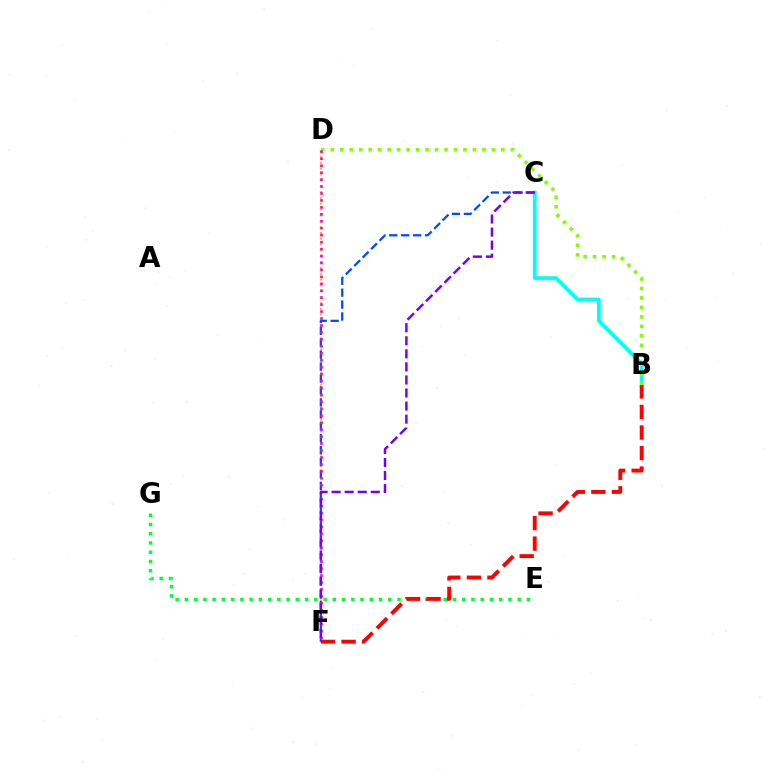{('E', 'G'): [{'color': '#00ff39', 'line_style': 'dotted', 'thickness': 2.51}], ('B', 'C'): [{'color': '#00fff6', 'line_style': 'solid', 'thickness': 2.69}], ('D', 'F'): [{'color': '#ffbd00', 'line_style': 'dotted', 'thickness': 1.59}, {'color': '#ff00cf', 'line_style': 'dotted', 'thickness': 1.89}], ('B', 'F'): [{'color': '#ff0000', 'line_style': 'dashed', 'thickness': 2.79}], ('C', 'F'): [{'color': '#004bff', 'line_style': 'dashed', 'thickness': 1.62}, {'color': '#7200ff', 'line_style': 'dashed', 'thickness': 1.77}], ('B', 'D'): [{'color': '#84ff00', 'line_style': 'dotted', 'thickness': 2.57}]}